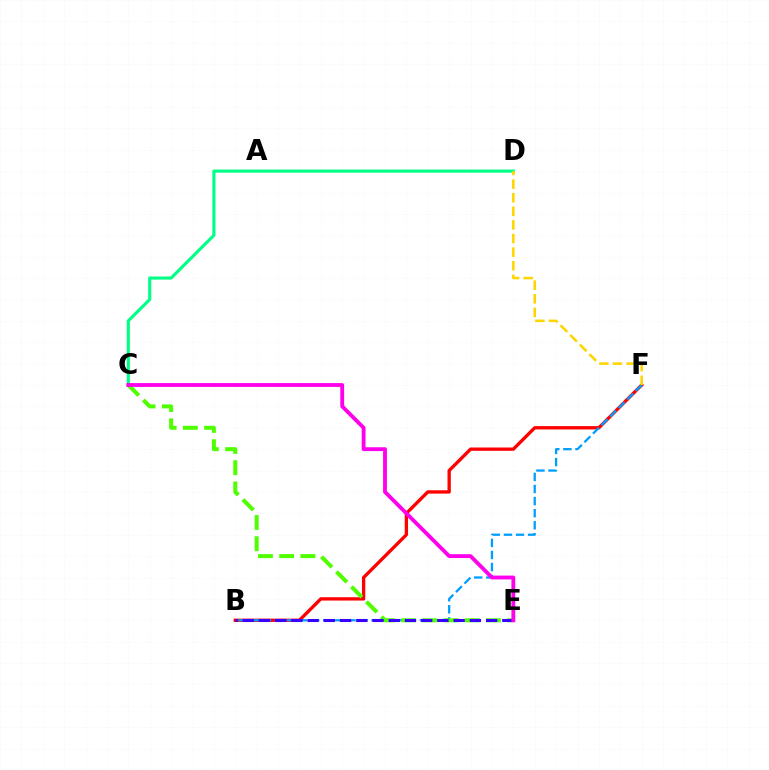{('B', 'F'): [{'color': '#ff0000', 'line_style': 'solid', 'thickness': 2.39}, {'color': '#009eff', 'line_style': 'dashed', 'thickness': 1.64}], ('C', 'D'): [{'color': '#00ff86', 'line_style': 'solid', 'thickness': 2.24}], ('C', 'E'): [{'color': '#4fff00', 'line_style': 'dashed', 'thickness': 2.88}, {'color': '#ff00ed', 'line_style': 'solid', 'thickness': 2.76}], ('D', 'F'): [{'color': '#ffd500', 'line_style': 'dashed', 'thickness': 1.85}], ('B', 'E'): [{'color': '#3700ff', 'line_style': 'dashed', 'thickness': 2.2}]}